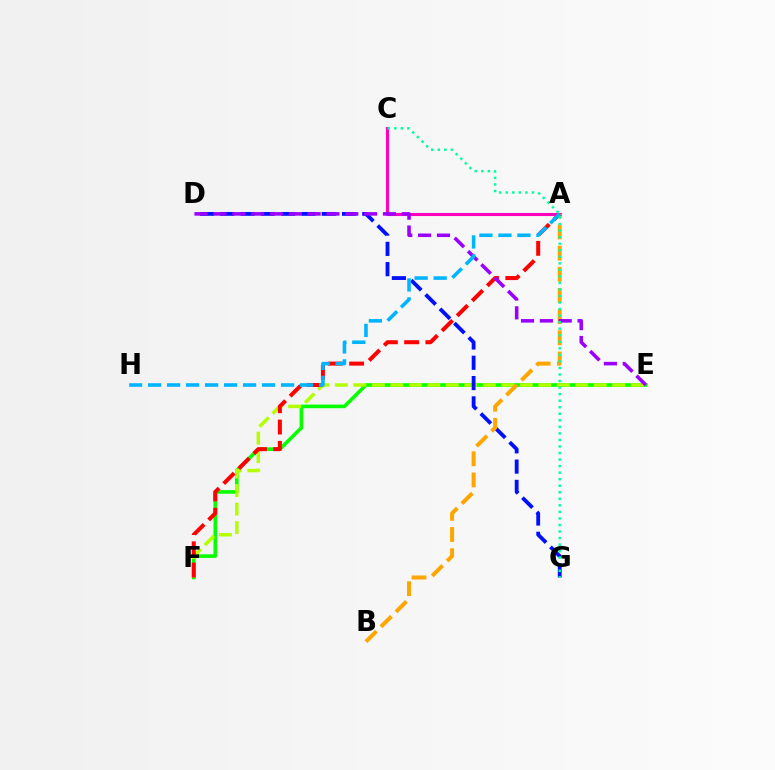{('E', 'F'): [{'color': '#08ff00', 'line_style': 'solid', 'thickness': 2.61}, {'color': '#b3ff00', 'line_style': 'dashed', 'thickness': 2.51}], ('A', 'C'): [{'color': '#ff00bd', 'line_style': 'solid', 'thickness': 2.22}], ('D', 'G'): [{'color': '#0010ff', 'line_style': 'dashed', 'thickness': 2.76}], ('A', 'B'): [{'color': '#ffa500', 'line_style': 'dashed', 'thickness': 2.88}], ('A', 'F'): [{'color': '#ff0000', 'line_style': 'dashed', 'thickness': 2.89}], ('D', 'E'): [{'color': '#9b00ff', 'line_style': 'dashed', 'thickness': 2.56}], ('A', 'H'): [{'color': '#00b5ff', 'line_style': 'dashed', 'thickness': 2.58}], ('C', 'G'): [{'color': '#00ff9d', 'line_style': 'dotted', 'thickness': 1.78}]}